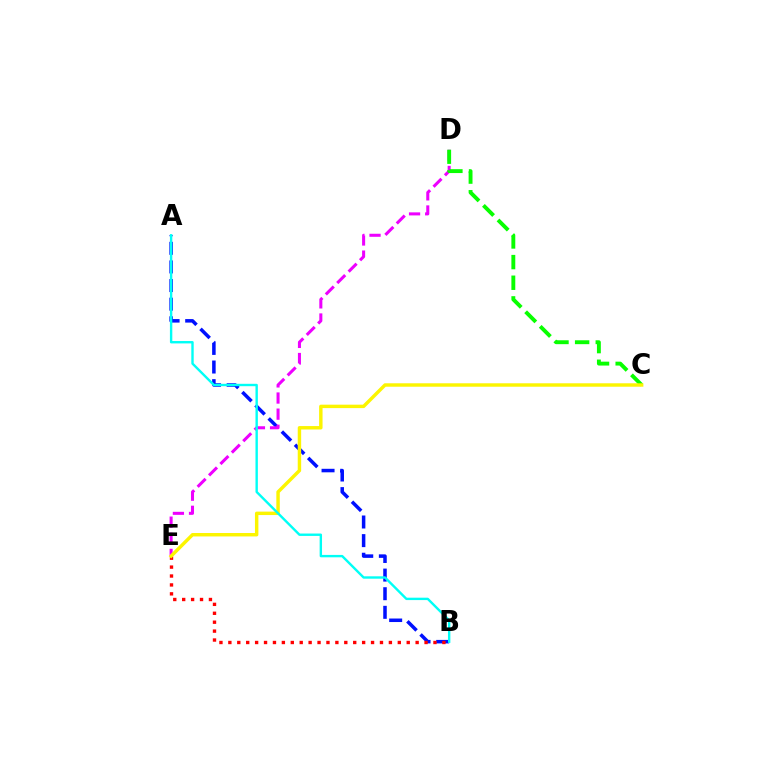{('A', 'B'): [{'color': '#0010ff', 'line_style': 'dashed', 'thickness': 2.53}, {'color': '#00fff6', 'line_style': 'solid', 'thickness': 1.72}], ('B', 'E'): [{'color': '#ff0000', 'line_style': 'dotted', 'thickness': 2.42}], ('D', 'E'): [{'color': '#ee00ff', 'line_style': 'dashed', 'thickness': 2.19}], ('C', 'D'): [{'color': '#08ff00', 'line_style': 'dashed', 'thickness': 2.8}], ('C', 'E'): [{'color': '#fcf500', 'line_style': 'solid', 'thickness': 2.47}]}